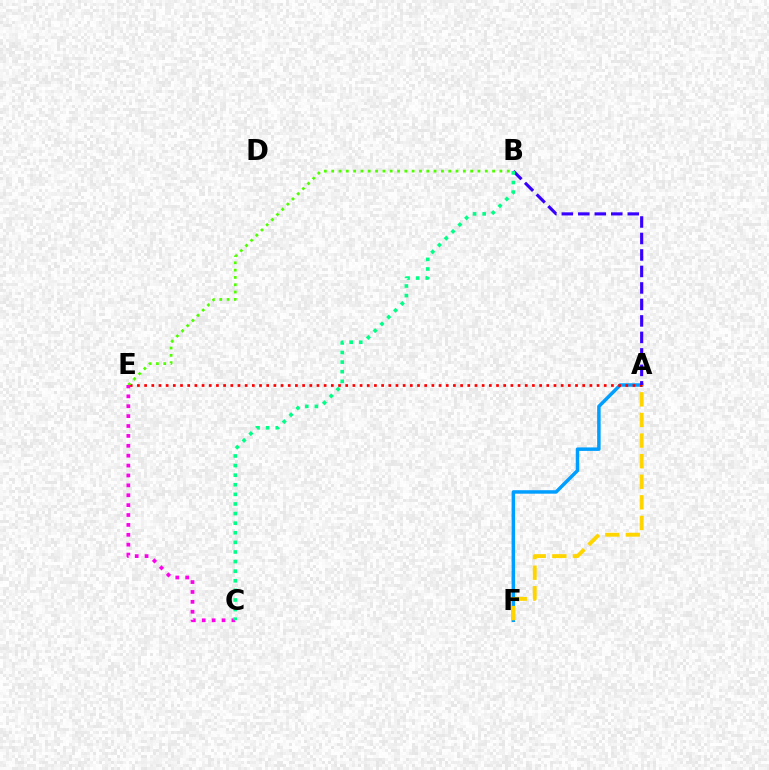{('A', 'F'): [{'color': '#009eff', 'line_style': 'solid', 'thickness': 2.5}, {'color': '#ffd500', 'line_style': 'dashed', 'thickness': 2.8}], ('A', 'E'): [{'color': '#ff0000', 'line_style': 'dotted', 'thickness': 1.95}], ('A', 'B'): [{'color': '#3700ff', 'line_style': 'dashed', 'thickness': 2.24}], ('B', 'E'): [{'color': '#4fff00', 'line_style': 'dotted', 'thickness': 1.99}], ('C', 'E'): [{'color': '#ff00ed', 'line_style': 'dotted', 'thickness': 2.69}], ('B', 'C'): [{'color': '#00ff86', 'line_style': 'dotted', 'thickness': 2.61}]}